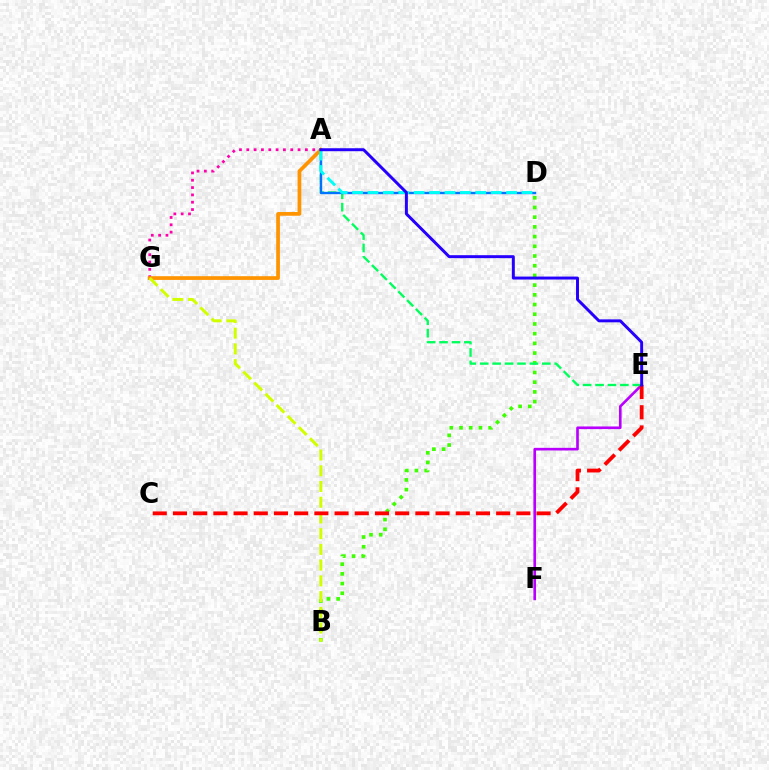{('B', 'D'): [{'color': '#3dff00', 'line_style': 'dotted', 'thickness': 2.64}], ('A', 'G'): [{'color': '#ff00ac', 'line_style': 'dotted', 'thickness': 1.99}, {'color': '#ff9400', 'line_style': 'solid', 'thickness': 2.68}], ('E', 'F'): [{'color': '#b900ff', 'line_style': 'solid', 'thickness': 1.91}], ('A', 'E'): [{'color': '#00ff5c', 'line_style': 'dashed', 'thickness': 1.69}, {'color': '#2500ff', 'line_style': 'solid', 'thickness': 2.13}], ('A', 'D'): [{'color': '#0074ff', 'line_style': 'solid', 'thickness': 1.7}, {'color': '#00fff6', 'line_style': 'dashed', 'thickness': 2.09}], ('B', 'G'): [{'color': '#d1ff00', 'line_style': 'dashed', 'thickness': 2.14}], ('C', 'E'): [{'color': '#ff0000', 'line_style': 'dashed', 'thickness': 2.74}]}